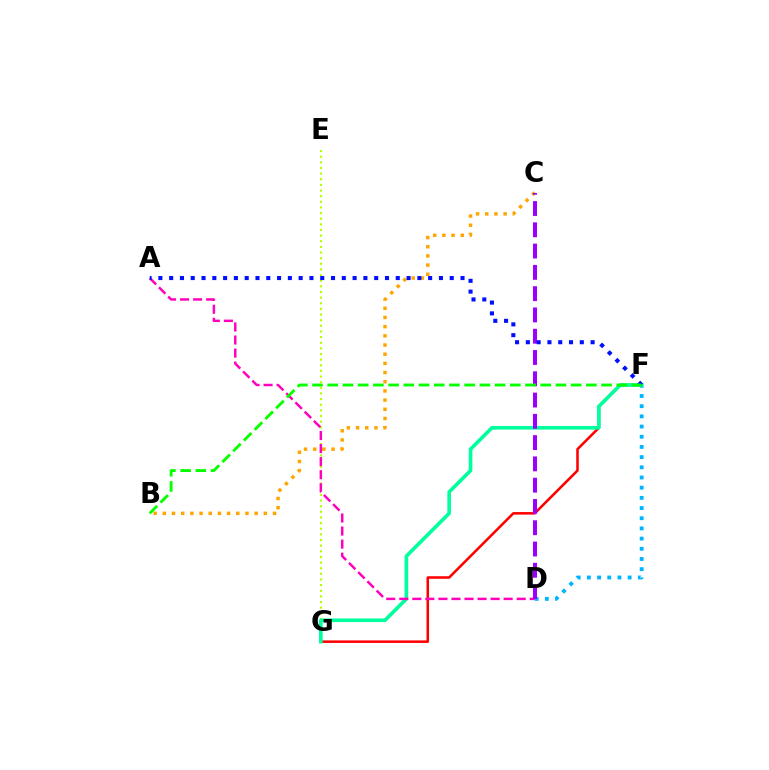{('E', 'G'): [{'color': '#b3ff00', 'line_style': 'dotted', 'thickness': 1.53}], ('F', 'G'): [{'color': '#ff0000', 'line_style': 'solid', 'thickness': 1.83}, {'color': '#00ff9d', 'line_style': 'solid', 'thickness': 2.61}], ('D', 'F'): [{'color': '#00b5ff', 'line_style': 'dotted', 'thickness': 2.77}], ('B', 'C'): [{'color': '#ffa500', 'line_style': 'dotted', 'thickness': 2.49}], ('A', 'D'): [{'color': '#ff00bd', 'line_style': 'dashed', 'thickness': 1.77}], ('C', 'D'): [{'color': '#9b00ff', 'line_style': 'dashed', 'thickness': 2.89}], ('A', 'F'): [{'color': '#0010ff', 'line_style': 'dotted', 'thickness': 2.93}], ('B', 'F'): [{'color': '#08ff00', 'line_style': 'dashed', 'thickness': 2.07}]}